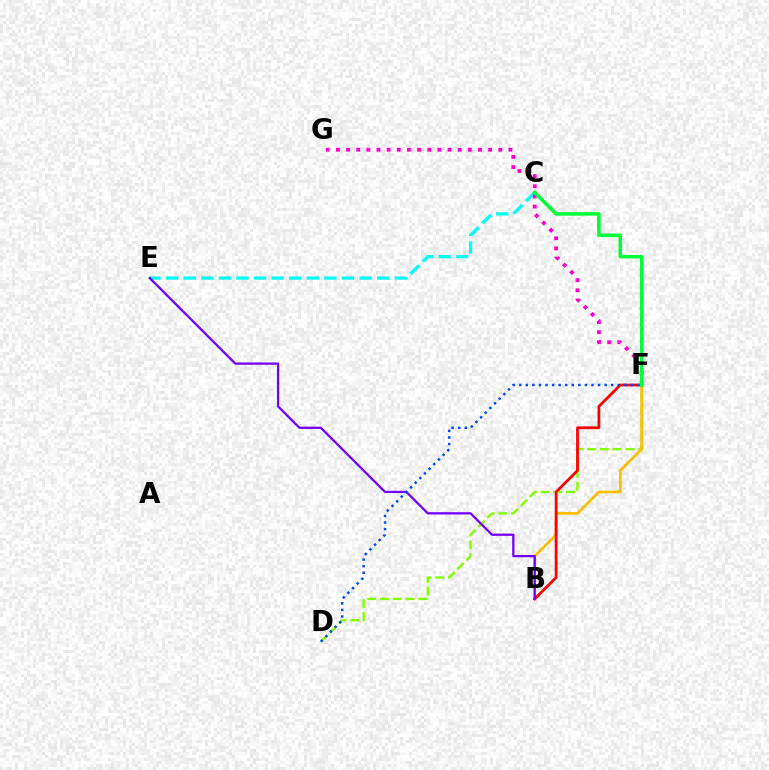{('C', 'E'): [{'color': '#00fff6', 'line_style': 'dashed', 'thickness': 2.39}], ('D', 'F'): [{'color': '#84ff00', 'line_style': 'dashed', 'thickness': 1.73}, {'color': '#004bff', 'line_style': 'dotted', 'thickness': 1.78}], ('B', 'F'): [{'color': '#ffbd00', 'line_style': 'solid', 'thickness': 1.94}, {'color': '#ff0000', 'line_style': 'solid', 'thickness': 1.99}], ('B', 'E'): [{'color': '#7200ff', 'line_style': 'solid', 'thickness': 1.63}], ('F', 'G'): [{'color': '#ff00cf', 'line_style': 'dotted', 'thickness': 2.76}], ('C', 'F'): [{'color': '#00ff39', 'line_style': 'solid', 'thickness': 2.55}]}